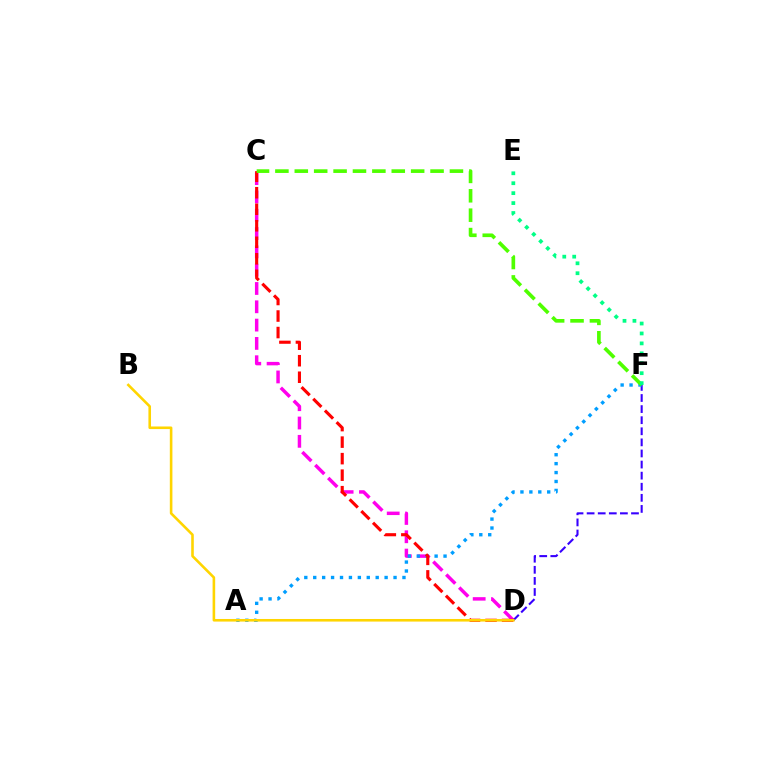{('C', 'D'): [{'color': '#ff00ed', 'line_style': 'dashed', 'thickness': 2.49}, {'color': '#ff0000', 'line_style': 'dashed', 'thickness': 2.24}], ('D', 'F'): [{'color': '#3700ff', 'line_style': 'dashed', 'thickness': 1.51}], ('A', 'F'): [{'color': '#009eff', 'line_style': 'dotted', 'thickness': 2.42}], ('C', 'F'): [{'color': '#4fff00', 'line_style': 'dashed', 'thickness': 2.63}], ('E', 'F'): [{'color': '#00ff86', 'line_style': 'dotted', 'thickness': 2.7}], ('B', 'D'): [{'color': '#ffd500', 'line_style': 'solid', 'thickness': 1.87}]}